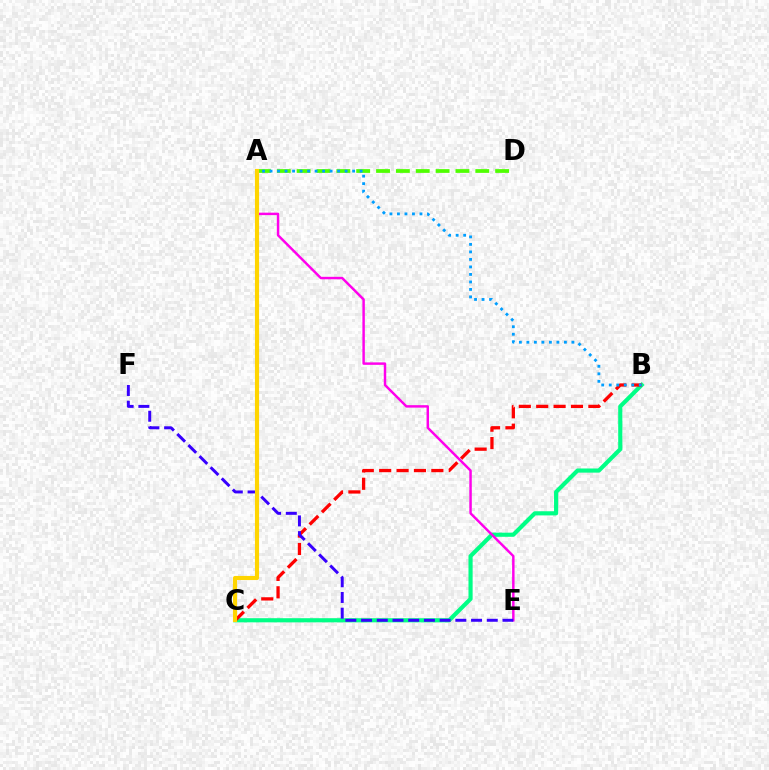{('B', 'C'): [{'color': '#00ff86', 'line_style': 'solid', 'thickness': 2.99}, {'color': '#ff0000', 'line_style': 'dashed', 'thickness': 2.36}], ('A', 'E'): [{'color': '#ff00ed', 'line_style': 'solid', 'thickness': 1.77}], ('A', 'D'): [{'color': '#4fff00', 'line_style': 'dashed', 'thickness': 2.7}], ('E', 'F'): [{'color': '#3700ff', 'line_style': 'dashed', 'thickness': 2.13}], ('A', 'B'): [{'color': '#009eff', 'line_style': 'dotted', 'thickness': 2.04}], ('A', 'C'): [{'color': '#ffd500', 'line_style': 'solid', 'thickness': 2.97}]}